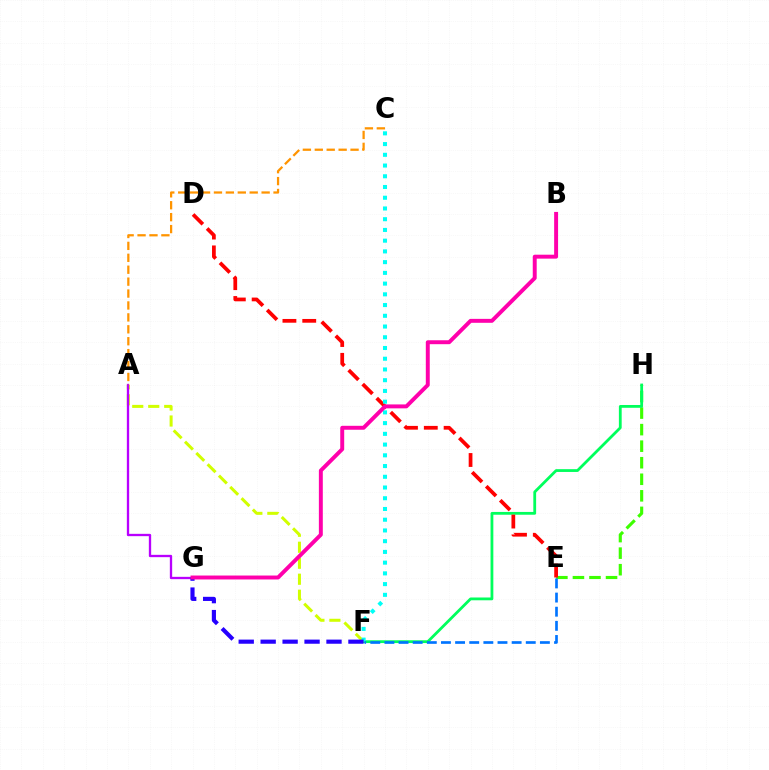{('E', 'H'): [{'color': '#3dff00', 'line_style': 'dashed', 'thickness': 2.25}], ('F', 'H'): [{'color': '#00ff5c', 'line_style': 'solid', 'thickness': 2.01}], ('D', 'E'): [{'color': '#ff0000', 'line_style': 'dashed', 'thickness': 2.69}], ('A', 'F'): [{'color': '#d1ff00', 'line_style': 'dashed', 'thickness': 2.17}], ('A', 'G'): [{'color': '#b900ff', 'line_style': 'solid', 'thickness': 1.67}], ('C', 'F'): [{'color': '#00fff6', 'line_style': 'dotted', 'thickness': 2.92}], ('E', 'F'): [{'color': '#0074ff', 'line_style': 'dashed', 'thickness': 1.92}], ('F', 'G'): [{'color': '#2500ff', 'line_style': 'dashed', 'thickness': 2.98}], ('A', 'C'): [{'color': '#ff9400', 'line_style': 'dashed', 'thickness': 1.62}], ('B', 'G'): [{'color': '#ff00ac', 'line_style': 'solid', 'thickness': 2.83}]}